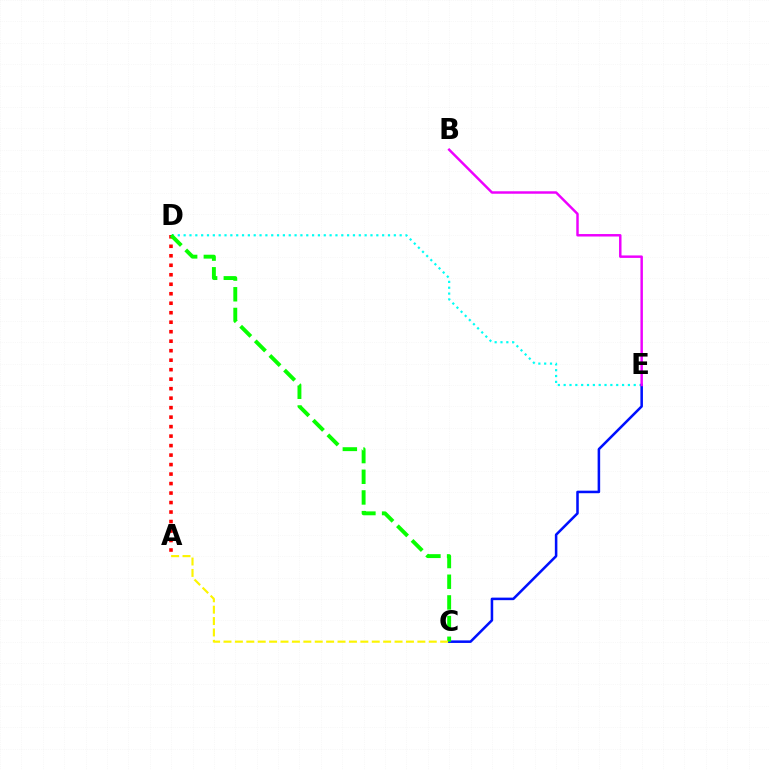{('D', 'E'): [{'color': '#00fff6', 'line_style': 'dotted', 'thickness': 1.59}], ('C', 'E'): [{'color': '#0010ff', 'line_style': 'solid', 'thickness': 1.83}], ('A', 'D'): [{'color': '#ff0000', 'line_style': 'dotted', 'thickness': 2.58}], ('B', 'E'): [{'color': '#ee00ff', 'line_style': 'solid', 'thickness': 1.77}], ('C', 'D'): [{'color': '#08ff00', 'line_style': 'dashed', 'thickness': 2.81}], ('A', 'C'): [{'color': '#fcf500', 'line_style': 'dashed', 'thickness': 1.55}]}